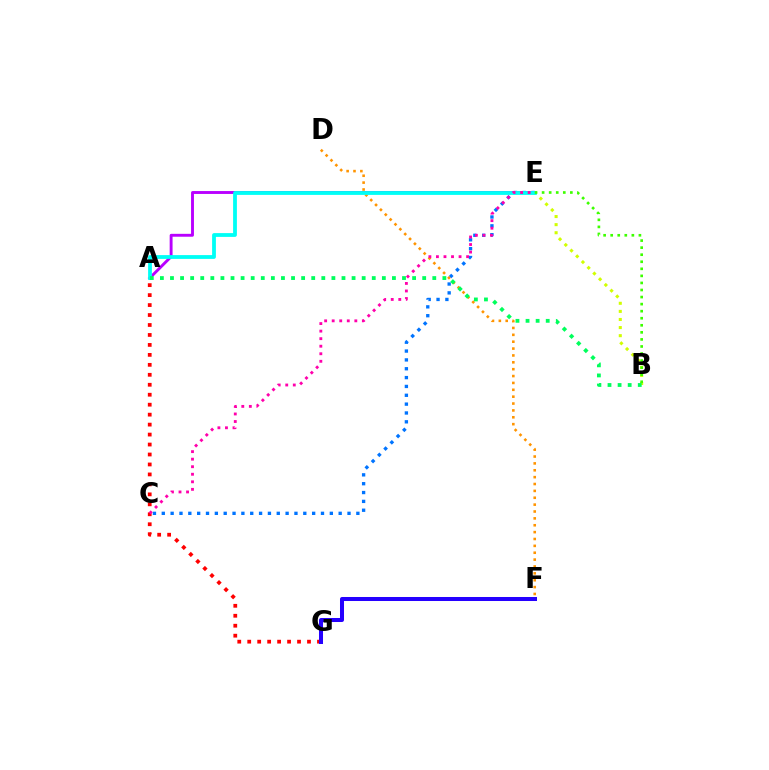{('A', 'E'): [{'color': '#b900ff', 'line_style': 'solid', 'thickness': 2.08}, {'color': '#00fff6', 'line_style': 'solid', 'thickness': 2.73}], ('C', 'E'): [{'color': '#0074ff', 'line_style': 'dotted', 'thickness': 2.4}, {'color': '#ff00ac', 'line_style': 'dotted', 'thickness': 2.05}], ('B', 'E'): [{'color': '#d1ff00', 'line_style': 'dotted', 'thickness': 2.2}, {'color': '#3dff00', 'line_style': 'dotted', 'thickness': 1.92}], ('D', 'F'): [{'color': '#ff9400', 'line_style': 'dotted', 'thickness': 1.87}], ('A', 'G'): [{'color': '#ff0000', 'line_style': 'dotted', 'thickness': 2.71}], ('A', 'B'): [{'color': '#00ff5c', 'line_style': 'dotted', 'thickness': 2.74}], ('F', 'G'): [{'color': '#2500ff', 'line_style': 'solid', 'thickness': 2.89}]}